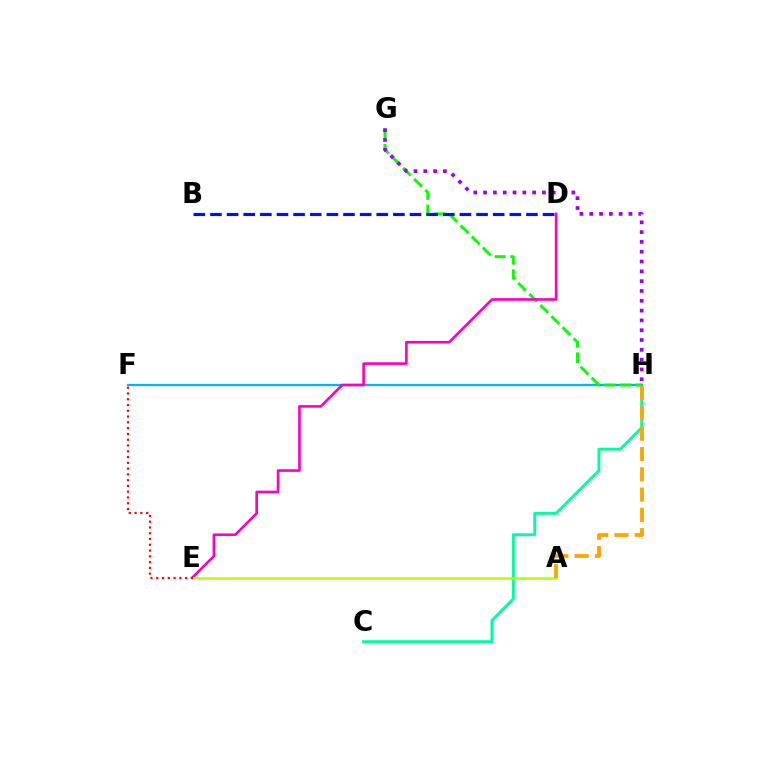{('C', 'H'): [{'color': '#00ff9d', 'line_style': 'solid', 'thickness': 2.09}], ('F', 'H'): [{'color': '#00b5ff', 'line_style': 'solid', 'thickness': 1.65}], ('G', 'H'): [{'color': '#08ff00', 'line_style': 'dashed', 'thickness': 2.13}, {'color': '#9b00ff', 'line_style': 'dotted', 'thickness': 2.67}], ('D', 'E'): [{'color': '#ff00bd', 'line_style': 'solid', 'thickness': 1.89}], ('A', 'E'): [{'color': '#b3ff00', 'line_style': 'solid', 'thickness': 1.81}], ('E', 'F'): [{'color': '#ff0000', 'line_style': 'dotted', 'thickness': 1.57}], ('B', 'D'): [{'color': '#0010ff', 'line_style': 'dashed', 'thickness': 2.26}], ('A', 'H'): [{'color': '#ffa500', 'line_style': 'dashed', 'thickness': 2.76}]}